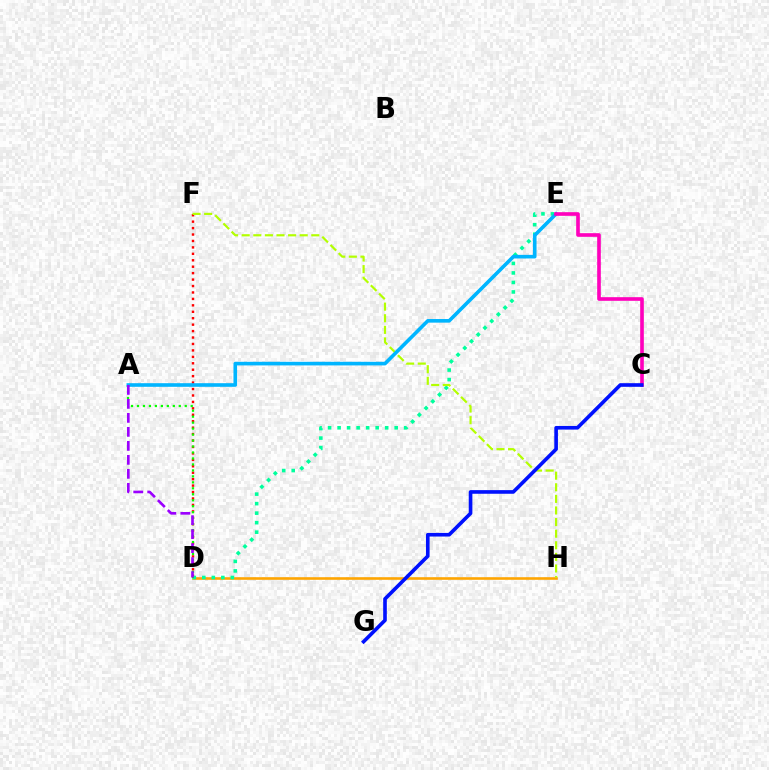{('D', 'F'): [{'color': '#ff0000', 'line_style': 'dotted', 'thickness': 1.75}], ('D', 'H'): [{'color': '#ffa500', 'line_style': 'solid', 'thickness': 1.87}], ('D', 'E'): [{'color': '#00ff9d', 'line_style': 'dotted', 'thickness': 2.59}], ('A', 'D'): [{'color': '#08ff00', 'line_style': 'dotted', 'thickness': 1.62}, {'color': '#9b00ff', 'line_style': 'dashed', 'thickness': 1.9}], ('F', 'H'): [{'color': '#b3ff00', 'line_style': 'dashed', 'thickness': 1.58}], ('A', 'E'): [{'color': '#00b5ff', 'line_style': 'solid', 'thickness': 2.6}], ('C', 'E'): [{'color': '#ff00bd', 'line_style': 'solid', 'thickness': 2.62}], ('C', 'G'): [{'color': '#0010ff', 'line_style': 'solid', 'thickness': 2.61}]}